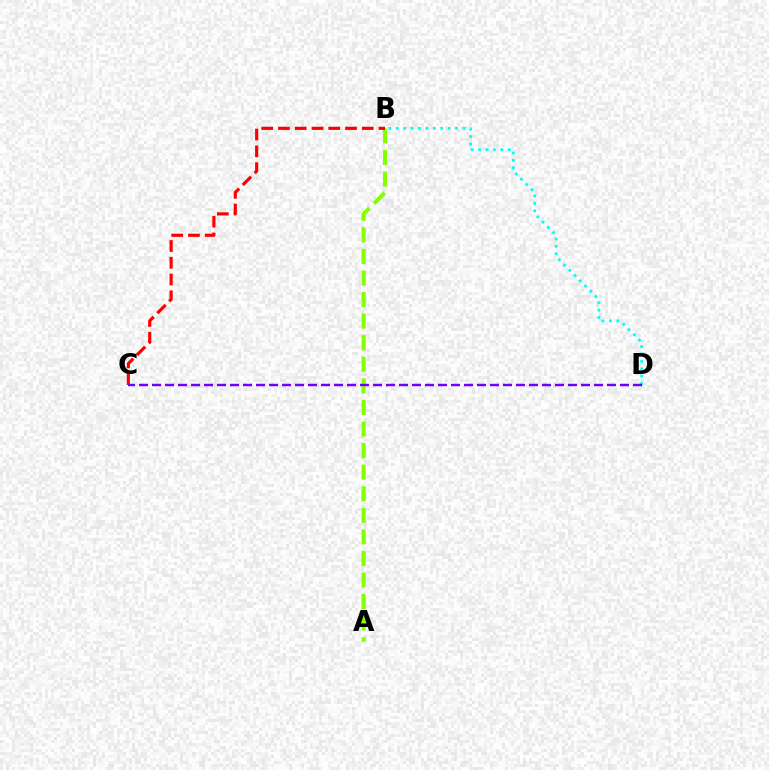{('A', 'B'): [{'color': '#84ff00', 'line_style': 'dashed', 'thickness': 2.93}], ('B', 'C'): [{'color': '#ff0000', 'line_style': 'dashed', 'thickness': 2.28}], ('B', 'D'): [{'color': '#00fff6', 'line_style': 'dotted', 'thickness': 2.01}], ('C', 'D'): [{'color': '#7200ff', 'line_style': 'dashed', 'thickness': 1.77}]}